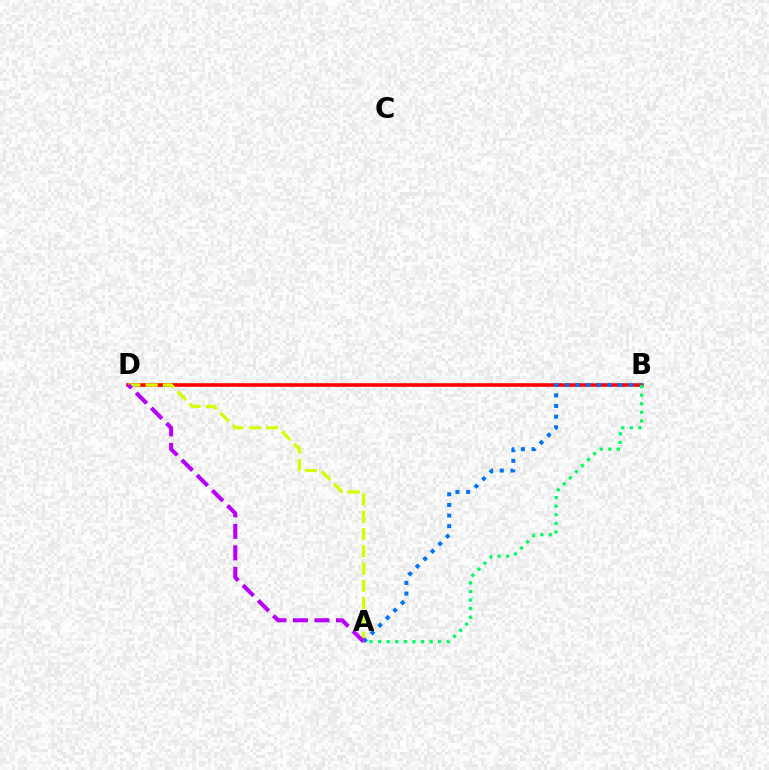{('B', 'D'): [{'color': '#ff0000', 'line_style': 'solid', 'thickness': 2.57}], ('A', 'D'): [{'color': '#d1ff00', 'line_style': 'dashed', 'thickness': 2.35}, {'color': '#b900ff', 'line_style': 'dashed', 'thickness': 2.92}], ('A', 'B'): [{'color': '#0074ff', 'line_style': 'dotted', 'thickness': 2.89}, {'color': '#00ff5c', 'line_style': 'dotted', 'thickness': 2.33}]}